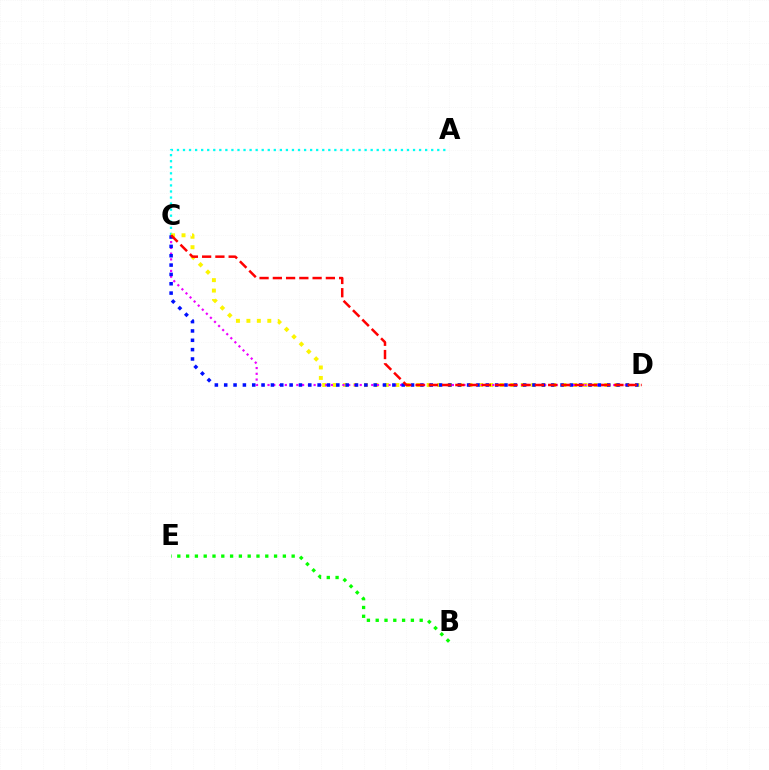{('A', 'C'): [{'color': '#00fff6', 'line_style': 'dotted', 'thickness': 1.64}], ('C', 'D'): [{'color': '#fcf500', 'line_style': 'dotted', 'thickness': 2.84}, {'color': '#ee00ff', 'line_style': 'dotted', 'thickness': 1.57}, {'color': '#0010ff', 'line_style': 'dotted', 'thickness': 2.54}, {'color': '#ff0000', 'line_style': 'dashed', 'thickness': 1.8}], ('B', 'E'): [{'color': '#08ff00', 'line_style': 'dotted', 'thickness': 2.39}]}